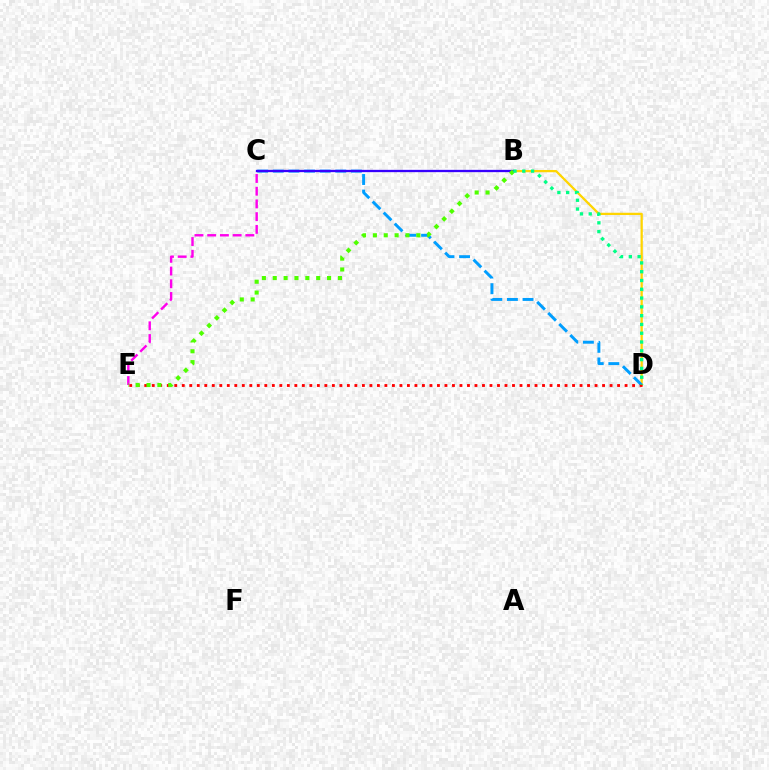{('B', 'D'): [{'color': '#ffd500', 'line_style': 'solid', 'thickness': 1.63}, {'color': '#00ff86', 'line_style': 'dotted', 'thickness': 2.39}], ('C', 'D'): [{'color': '#009eff', 'line_style': 'dashed', 'thickness': 2.12}], ('D', 'E'): [{'color': '#ff0000', 'line_style': 'dotted', 'thickness': 2.04}], ('B', 'C'): [{'color': '#3700ff', 'line_style': 'solid', 'thickness': 1.66}], ('C', 'E'): [{'color': '#ff00ed', 'line_style': 'dashed', 'thickness': 1.73}], ('B', 'E'): [{'color': '#4fff00', 'line_style': 'dotted', 'thickness': 2.95}]}